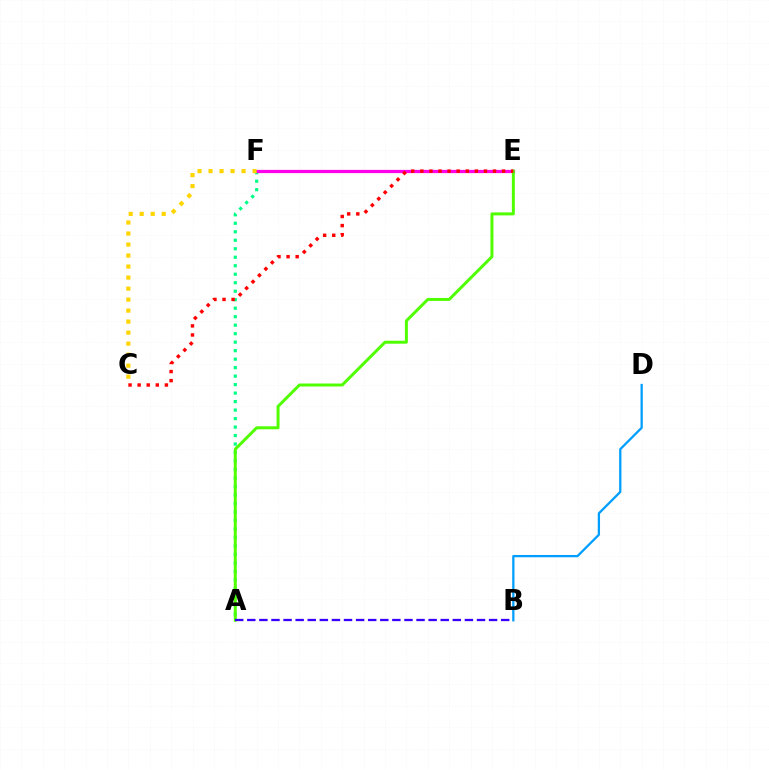{('A', 'F'): [{'color': '#00ff86', 'line_style': 'dotted', 'thickness': 2.31}], ('E', 'F'): [{'color': '#ff00ed', 'line_style': 'solid', 'thickness': 2.33}], ('A', 'E'): [{'color': '#4fff00', 'line_style': 'solid', 'thickness': 2.14}], ('A', 'B'): [{'color': '#3700ff', 'line_style': 'dashed', 'thickness': 1.64}], ('C', 'F'): [{'color': '#ffd500', 'line_style': 'dotted', 'thickness': 2.99}], ('B', 'D'): [{'color': '#009eff', 'line_style': 'solid', 'thickness': 1.64}], ('C', 'E'): [{'color': '#ff0000', 'line_style': 'dotted', 'thickness': 2.47}]}